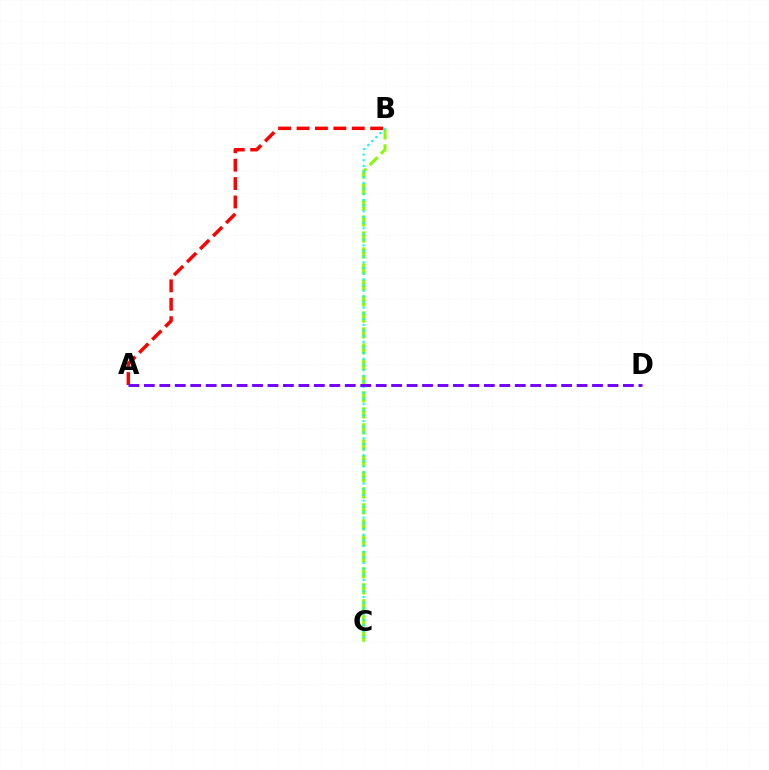{('A', 'B'): [{'color': '#ff0000', 'line_style': 'dashed', 'thickness': 2.5}], ('B', 'C'): [{'color': '#84ff00', 'line_style': 'dashed', 'thickness': 2.17}, {'color': '#00fff6', 'line_style': 'dotted', 'thickness': 1.54}], ('A', 'D'): [{'color': '#7200ff', 'line_style': 'dashed', 'thickness': 2.1}]}